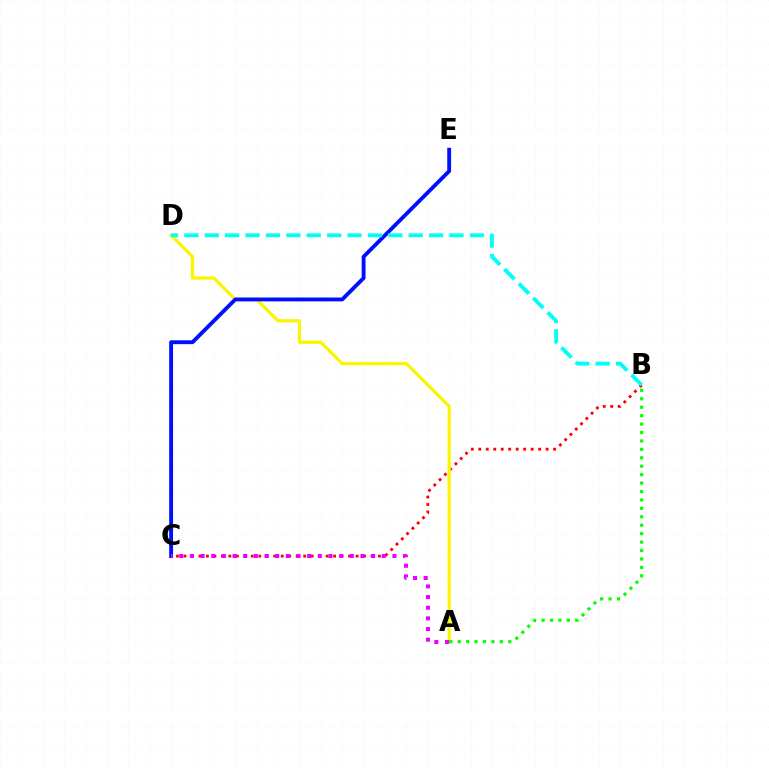{('B', 'C'): [{'color': '#ff0000', 'line_style': 'dotted', 'thickness': 2.03}], ('A', 'D'): [{'color': '#fcf500', 'line_style': 'solid', 'thickness': 2.33}], ('A', 'B'): [{'color': '#08ff00', 'line_style': 'dotted', 'thickness': 2.29}], ('C', 'E'): [{'color': '#0010ff', 'line_style': 'solid', 'thickness': 2.79}], ('A', 'C'): [{'color': '#ee00ff', 'line_style': 'dotted', 'thickness': 2.9}], ('B', 'D'): [{'color': '#00fff6', 'line_style': 'dashed', 'thickness': 2.77}]}